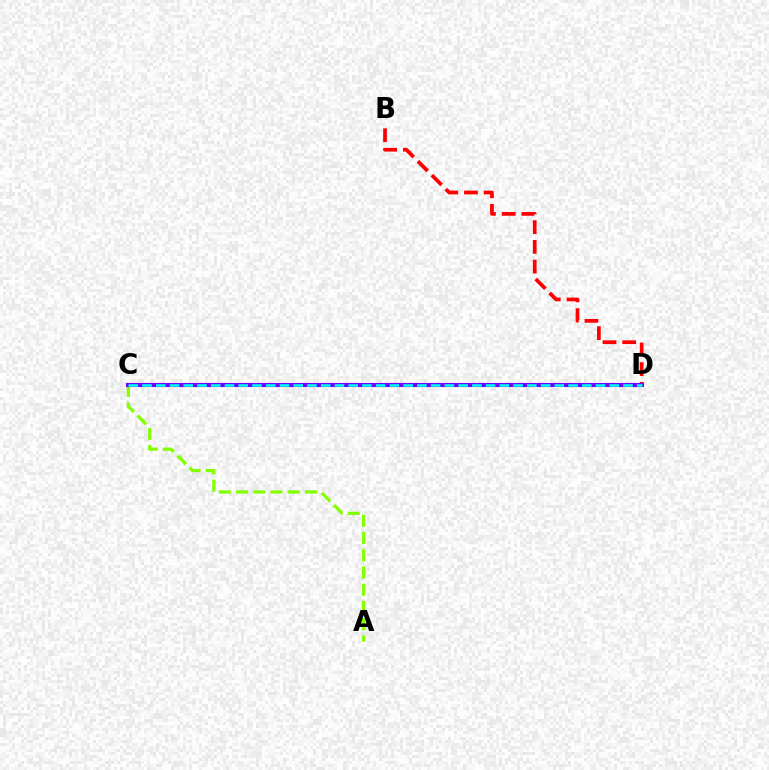{('A', 'C'): [{'color': '#84ff00', 'line_style': 'dashed', 'thickness': 2.34}], ('B', 'D'): [{'color': '#ff0000', 'line_style': 'dashed', 'thickness': 2.68}], ('C', 'D'): [{'color': '#7200ff', 'line_style': 'solid', 'thickness': 2.93}, {'color': '#00fff6', 'line_style': 'dashed', 'thickness': 1.87}]}